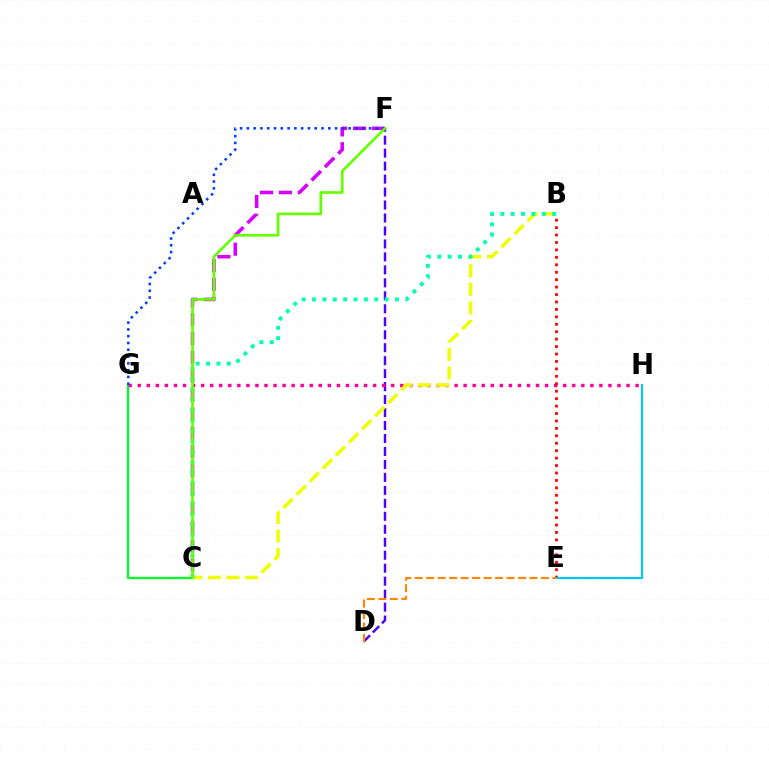{('C', 'G'): [{'color': '#00ff27', 'line_style': 'solid', 'thickness': 1.62}], ('D', 'F'): [{'color': '#4f00ff', 'line_style': 'dashed', 'thickness': 1.76}], ('C', 'F'): [{'color': '#d600ff', 'line_style': 'dashed', 'thickness': 2.56}, {'color': '#66ff00', 'line_style': 'solid', 'thickness': 1.91}], ('G', 'H'): [{'color': '#ff00a0', 'line_style': 'dotted', 'thickness': 2.46}], ('B', 'E'): [{'color': '#ff0000', 'line_style': 'dotted', 'thickness': 2.02}], ('B', 'C'): [{'color': '#eeff00', 'line_style': 'dashed', 'thickness': 2.51}, {'color': '#00ffaf', 'line_style': 'dotted', 'thickness': 2.82}], ('E', 'H'): [{'color': '#00c7ff', 'line_style': 'solid', 'thickness': 1.55}], ('F', 'G'): [{'color': '#003fff', 'line_style': 'dotted', 'thickness': 1.84}], ('D', 'E'): [{'color': '#ff8800', 'line_style': 'dashed', 'thickness': 1.56}]}